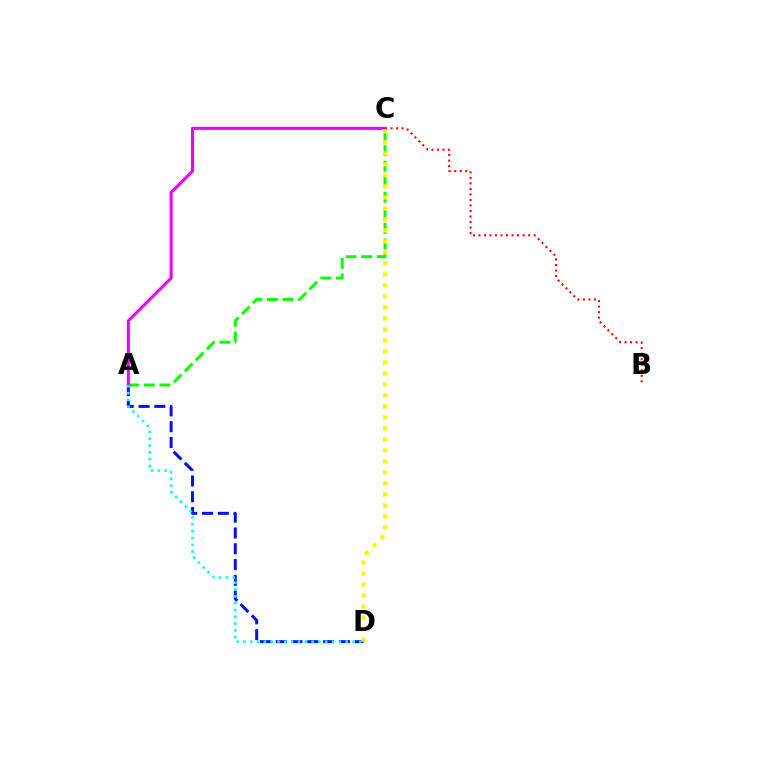{('B', 'C'): [{'color': '#ff0000', 'line_style': 'dotted', 'thickness': 1.5}], ('A', 'D'): [{'color': '#0010ff', 'line_style': 'dashed', 'thickness': 2.15}, {'color': '#00fff6', 'line_style': 'dotted', 'thickness': 1.85}], ('A', 'C'): [{'color': '#08ff00', 'line_style': 'dashed', 'thickness': 2.11}, {'color': '#ee00ff', 'line_style': 'solid', 'thickness': 2.22}], ('C', 'D'): [{'color': '#fcf500', 'line_style': 'dotted', 'thickness': 2.99}]}